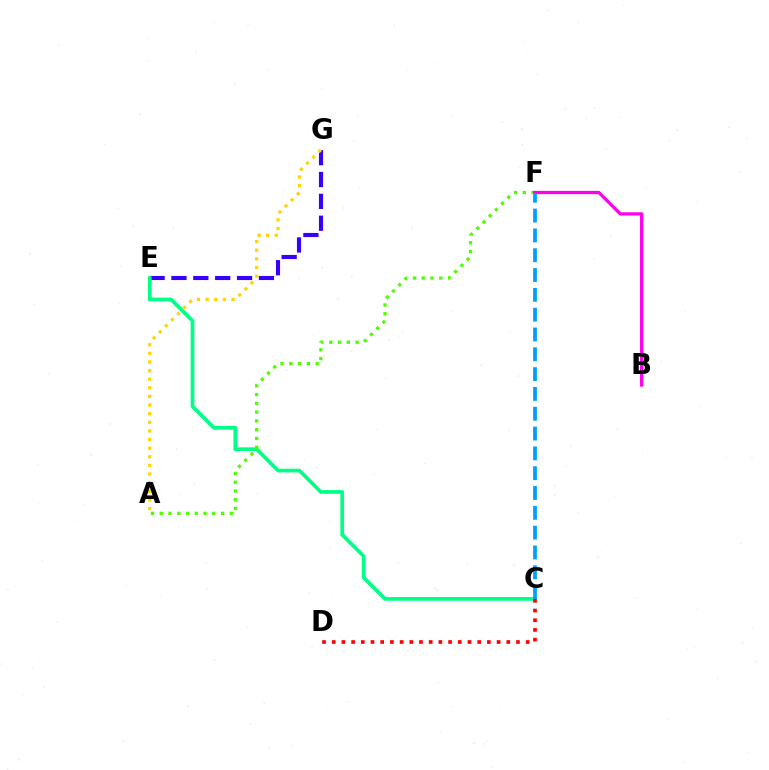{('E', 'G'): [{'color': '#3700ff', 'line_style': 'dashed', 'thickness': 2.97}], ('C', 'E'): [{'color': '#00ff86', 'line_style': 'solid', 'thickness': 2.66}], ('C', 'D'): [{'color': '#ff0000', 'line_style': 'dotted', 'thickness': 2.64}], ('A', 'F'): [{'color': '#4fff00', 'line_style': 'dotted', 'thickness': 2.38}], ('A', 'G'): [{'color': '#ffd500', 'line_style': 'dotted', 'thickness': 2.34}], ('B', 'F'): [{'color': '#ff00ed', 'line_style': 'solid', 'thickness': 2.36}], ('C', 'F'): [{'color': '#009eff', 'line_style': 'dashed', 'thickness': 2.69}]}